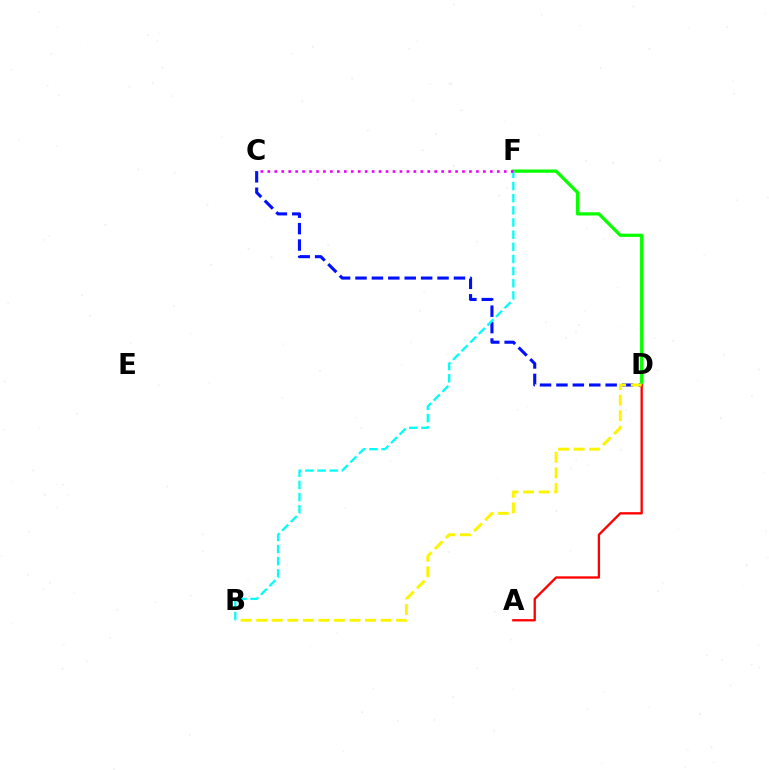{('C', 'D'): [{'color': '#0010ff', 'line_style': 'dashed', 'thickness': 2.23}], ('D', 'F'): [{'color': '#08ff00', 'line_style': 'solid', 'thickness': 2.34}], ('B', 'F'): [{'color': '#00fff6', 'line_style': 'dashed', 'thickness': 1.65}], ('A', 'D'): [{'color': '#ff0000', 'line_style': 'solid', 'thickness': 1.67}], ('B', 'D'): [{'color': '#fcf500', 'line_style': 'dashed', 'thickness': 2.11}], ('C', 'F'): [{'color': '#ee00ff', 'line_style': 'dotted', 'thickness': 1.89}]}